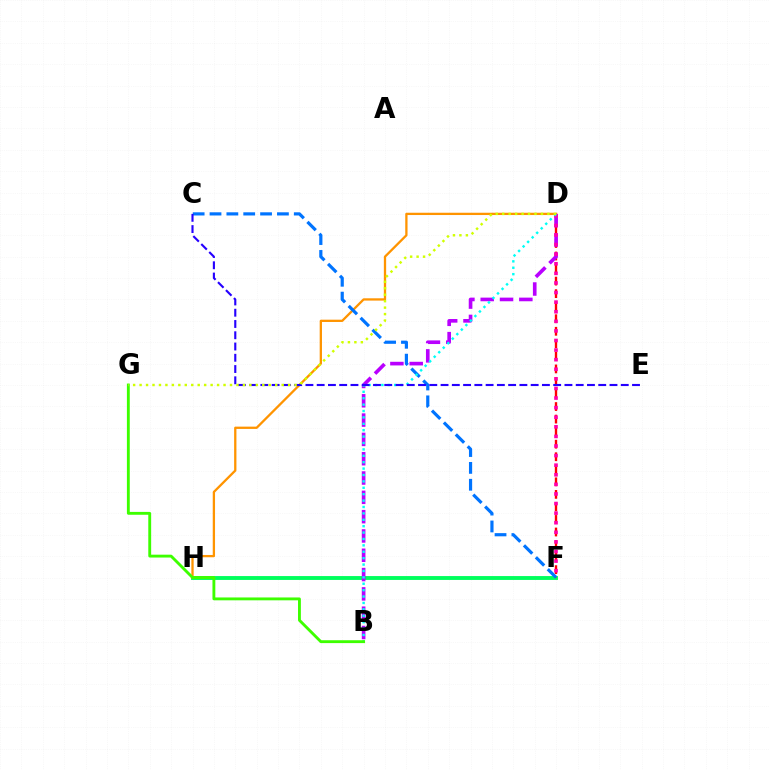{('F', 'H'): [{'color': '#00ff5c', 'line_style': 'solid', 'thickness': 2.79}], ('D', 'H'): [{'color': '#ff9400', 'line_style': 'solid', 'thickness': 1.65}], ('C', 'F'): [{'color': '#0074ff', 'line_style': 'dashed', 'thickness': 2.29}], ('D', 'F'): [{'color': '#ff0000', 'line_style': 'dashed', 'thickness': 1.7}, {'color': '#ff00ac', 'line_style': 'dotted', 'thickness': 2.61}], ('B', 'D'): [{'color': '#b900ff', 'line_style': 'dashed', 'thickness': 2.62}, {'color': '#00fff6', 'line_style': 'dotted', 'thickness': 1.74}], ('B', 'G'): [{'color': '#3dff00', 'line_style': 'solid', 'thickness': 2.06}], ('C', 'E'): [{'color': '#2500ff', 'line_style': 'dashed', 'thickness': 1.53}], ('D', 'G'): [{'color': '#d1ff00', 'line_style': 'dotted', 'thickness': 1.75}]}